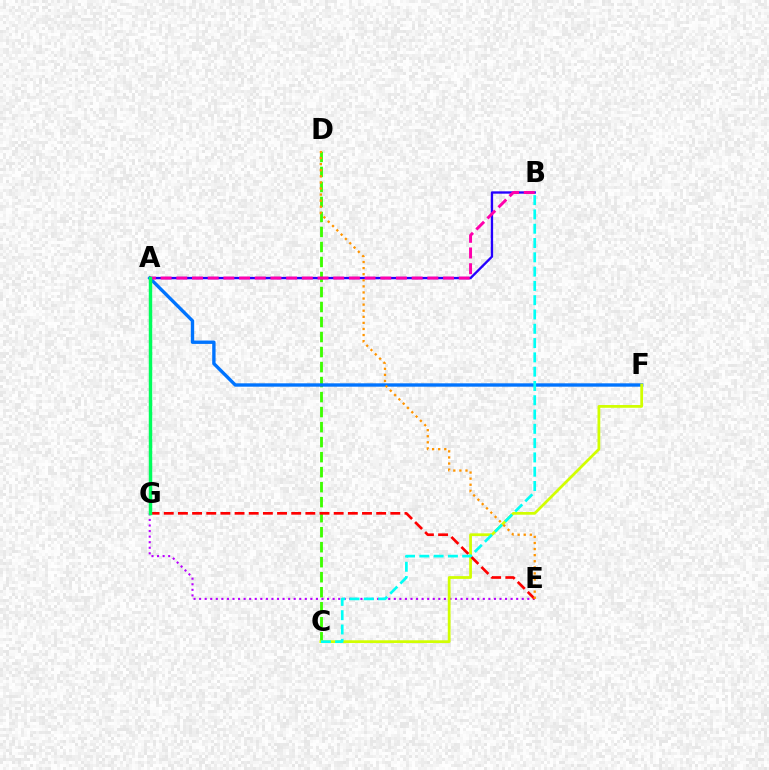{('C', 'D'): [{'color': '#3dff00', 'line_style': 'dashed', 'thickness': 2.04}], ('A', 'B'): [{'color': '#2500ff', 'line_style': 'solid', 'thickness': 1.69}, {'color': '#ff00ac', 'line_style': 'dashed', 'thickness': 2.13}], ('A', 'F'): [{'color': '#0074ff', 'line_style': 'solid', 'thickness': 2.42}], ('E', 'G'): [{'color': '#b900ff', 'line_style': 'dotted', 'thickness': 1.51}, {'color': '#ff0000', 'line_style': 'dashed', 'thickness': 1.92}], ('C', 'F'): [{'color': '#d1ff00', 'line_style': 'solid', 'thickness': 1.99}], ('D', 'E'): [{'color': '#ff9400', 'line_style': 'dotted', 'thickness': 1.65}], ('A', 'G'): [{'color': '#00ff5c', 'line_style': 'solid', 'thickness': 2.48}], ('B', 'C'): [{'color': '#00fff6', 'line_style': 'dashed', 'thickness': 1.94}]}